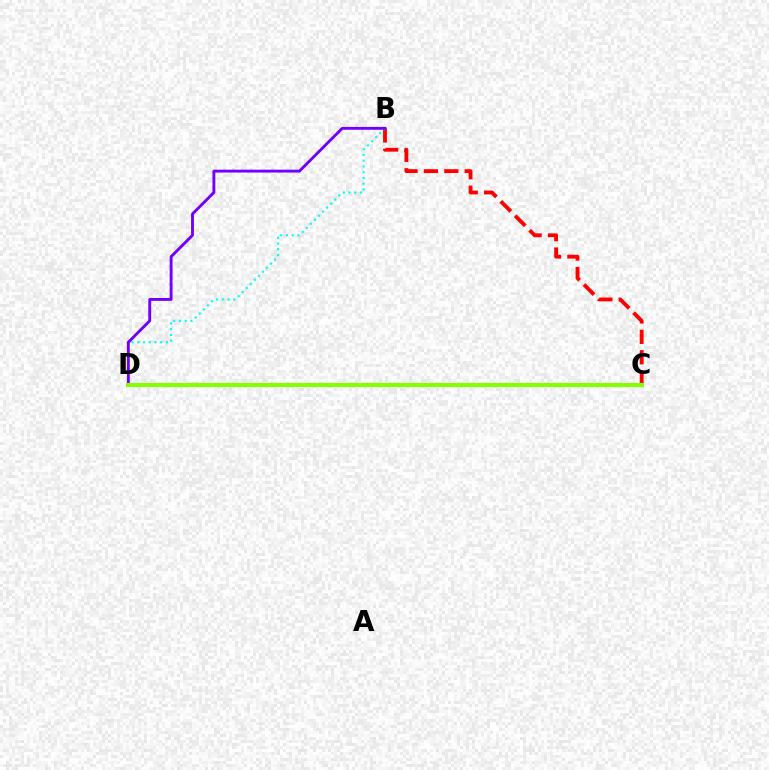{('B', 'C'): [{'color': '#ff0000', 'line_style': 'dashed', 'thickness': 2.77}], ('B', 'D'): [{'color': '#00fff6', 'line_style': 'dotted', 'thickness': 1.56}, {'color': '#7200ff', 'line_style': 'solid', 'thickness': 2.07}], ('C', 'D'): [{'color': '#84ff00', 'line_style': 'solid', 'thickness': 2.92}]}